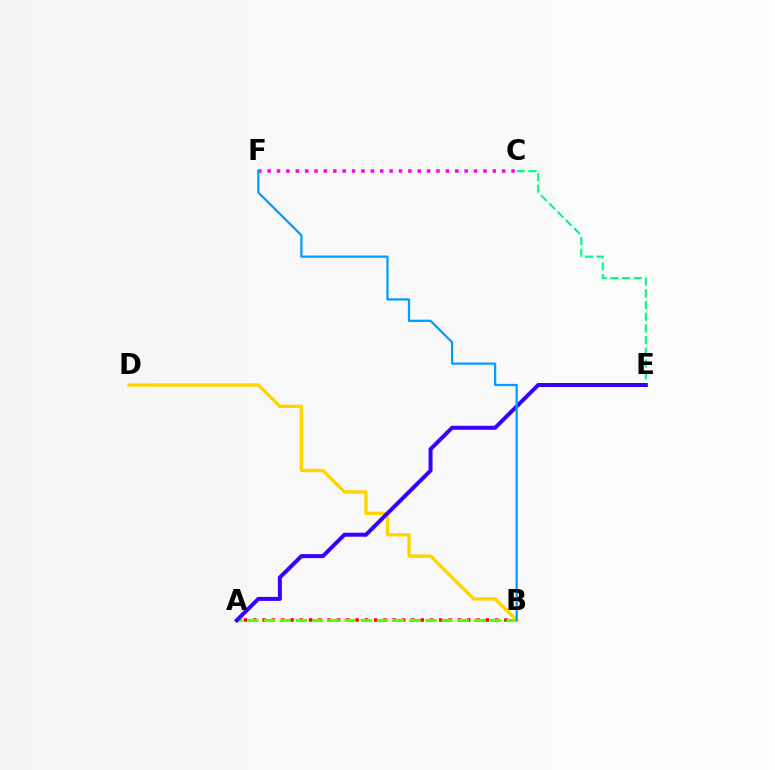{('C', 'F'): [{'color': '#ff00ed', 'line_style': 'dotted', 'thickness': 2.55}], ('C', 'E'): [{'color': '#00ff86', 'line_style': 'dashed', 'thickness': 1.59}], ('A', 'B'): [{'color': '#ff0000', 'line_style': 'dotted', 'thickness': 2.53}, {'color': '#4fff00', 'line_style': 'dashed', 'thickness': 2.2}], ('B', 'D'): [{'color': '#ffd500', 'line_style': 'solid', 'thickness': 2.43}], ('A', 'E'): [{'color': '#3700ff', 'line_style': 'solid', 'thickness': 2.87}], ('B', 'F'): [{'color': '#009eff', 'line_style': 'solid', 'thickness': 1.62}]}